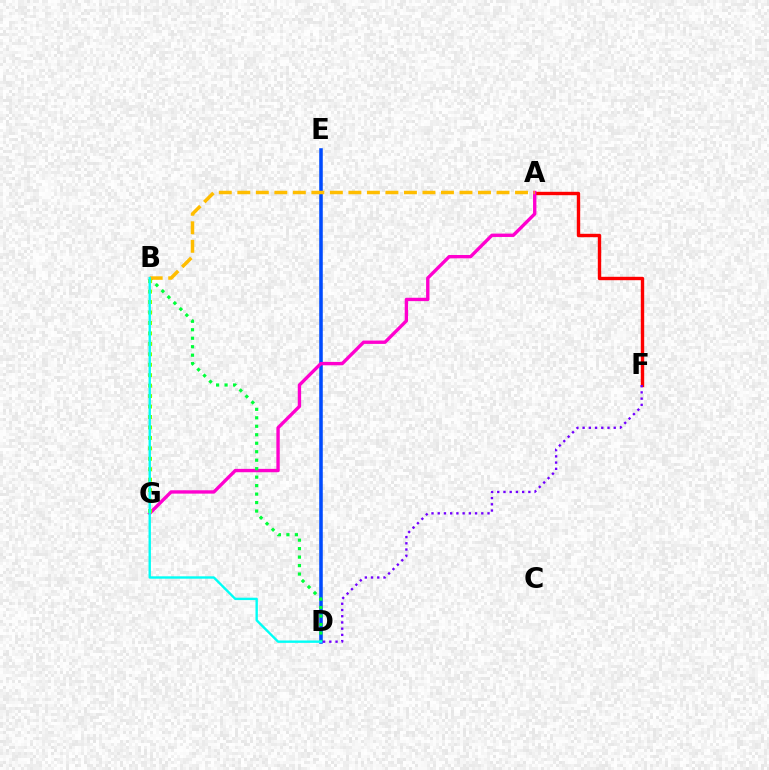{('D', 'E'): [{'color': '#004bff', 'line_style': 'solid', 'thickness': 2.56}], ('A', 'F'): [{'color': '#ff0000', 'line_style': 'solid', 'thickness': 2.44}], ('A', 'G'): [{'color': '#ff00cf', 'line_style': 'solid', 'thickness': 2.42}], ('B', 'D'): [{'color': '#00ff39', 'line_style': 'dotted', 'thickness': 2.3}, {'color': '#00fff6', 'line_style': 'solid', 'thickness': 1.71}], ('B', 'G'): [{'color': '#84ff00', 'line_style': 'dotted', 'thickness': 2.84}], ('D', 'F'): [{'color': '#7200ff', 'line_style': 'dotted', 'thickness': 1.69}], ('A', 'B'): [{'color': '#ffbd00', 'line_style': 'dashed', 'thickness': 2.52}]}